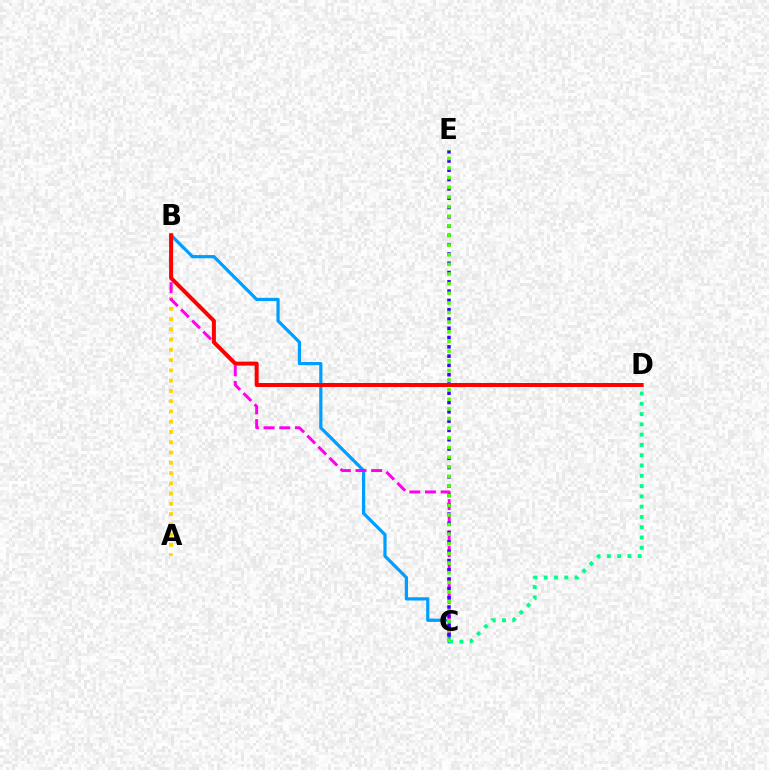{('A', 'B'): [{'color': '#ffd500', 'line_style': 'dotted', 'thickness': 2.79}], ('B', 'C'): [{'color': '#009eff', 'line_style': 'solid', 'thickness': 2.32}, {'color': '#ff00ed', 'line_style': 'dashed', 'thickness': 2.13}], ('C', 'D'): [{'color': '#00ff86', 'line_style': 'dotted', 'thickness': 2.79}], ('C', 'E'): [{'color': '#3700ff', 'line_style': 'dotted', 'thickness': 2.52}, {'color': '#4fff00', 'line_style': 'dotted', 'thickness': 2.62}], ('B', 'D'): [{'color': '#ff0000', 'line_style': 'solid', 'thickness': 2.87}]}